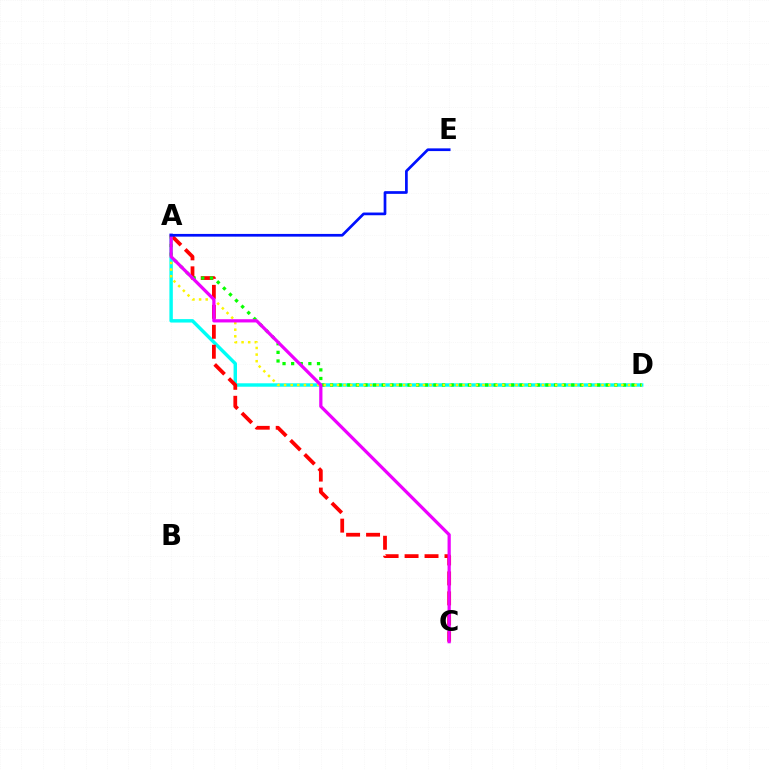{('A', 'D'): [{'color': '#00fff6', 'line_style': 'solid', 'thickness': 2.47}, {'color': '#08ff00', 'line_style': 'dotted', 'thickness': 2.34}, {'color': '#fcf500', 'line_style': 'dotted', 'thickness': 1.8}], ('A', 'C'): [{'color': '#ff0000', 'line_style': 'dashed', 'thickness': 2.71}, {'color': '#ee00ff', 'line_style': 'solid', 'thickness': 2.33}], ('A', 'E'): [{'color': '#0010ff', 'line_style': 'solid', 'thickness': 1.95}]}